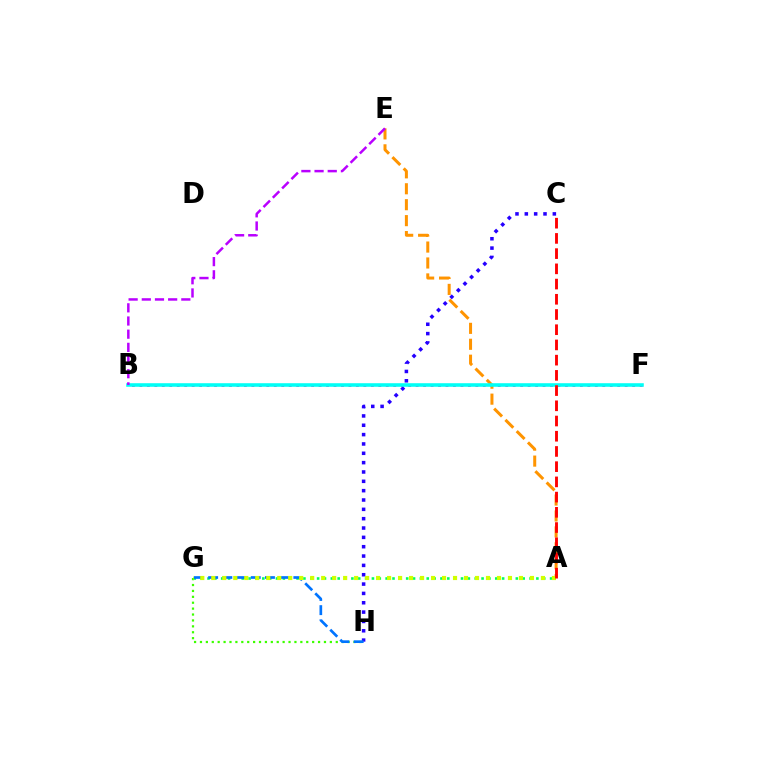{('A', 'G'): [{'color': '#00ff5c', 'line_style': 'dotted', 'thickness': 1.86}, {'color': '#d1ff00', 'line_style': 'dotted', 'thickness': 2.99}], ('B', 'F'): [{'color': '#ff00ac', 'line_style': 'dotted', 'thickness': 2.03}, {'color': '#00fff6', 'line_style': 'solid', 'thickness': 2.57}], ('C', 'H'): [{'color': '#2500ff', 'line_style': 'dotted', 'thickness': 2.54}], ('A', 'E'): [{'color': '#ff9400', 'line_style': 'dashed', 'thickness': 2.16}], ('G', 'H'): [{'color': '#3dff00', 'line_style': 'dotted', 'thickness': 1.6}, {'color': '#0074ff', 'line_style': 'dashed', 'thickness': 1.93}], ('A', 'C'): [{'color': '#ff0000', 'line_style': 'dashed', 'thickness': 2.07}], ('B', 'E'): [{'color': '#b900ff', 'line_style': 'dashed', 'thickness': 1.79}]}